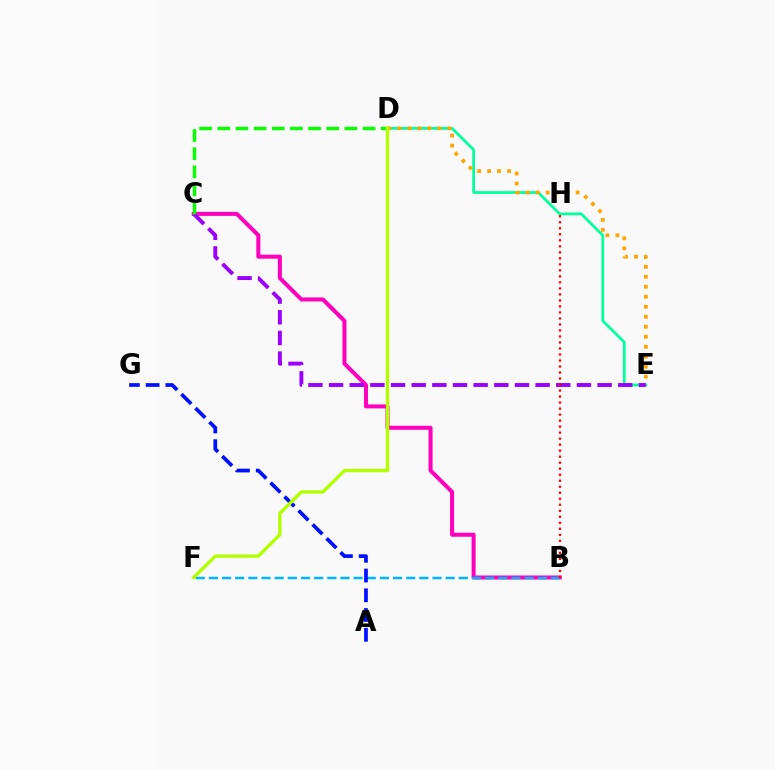{('B', 'C'): [{'color': '#ff00bd', 'line_style': 'solid', 'thickness': 2.9}], ('D', 'E'): [{'color': '#00ff9d', 'line_style': 'solid', 'thickness': 1.97}, {'color': '#ffa500', 'line_style': 'dotted', 'thickness': 2.72}], ('B', 'F'): [{'color': '#00b5ff', 'line_style': 'dashed', 'thickness': 1.79}], ('C', 'E'): [{'color': '#9b00ff', 'line_style': 'dashed', 'thickness': 2.81}], ('A', 'G'): [{'color': '#0010ff', 'line_style': 'dashed', 'thickness': 2.68}], ('C', 'D'): [{'color': '#08ff00', 'line_style': 'dashed', 'thickness': 2.47}], ('B', 'H'): [{'color': '#ff0000', 'line_style': 'dotted', 'thickness': 1.63}], ('D', 'F'): [{'color': '#b3ff00', 'line_style': 'solid', 'thickness': 2.42}]}